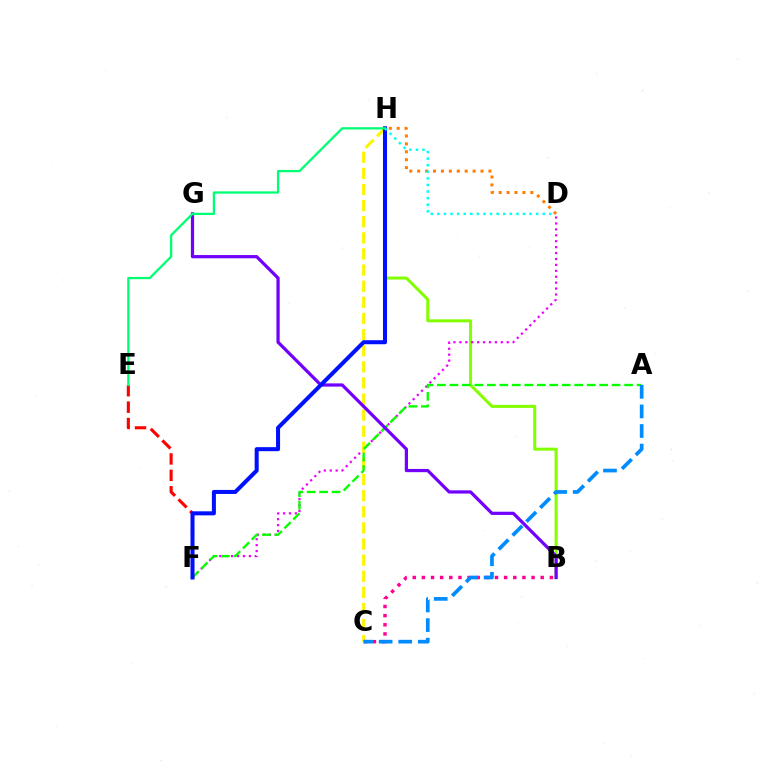{('B', 'H'): [{'color': '#84ff00', 'line_style': 'solid', 'thickness': 2.18}], ('D', 'F'): [{'color': '#ee00ff', 'line_style': 'dotted', 'thickness': 1.61}], ('C', 'H'): [{'color': '#fcf500', 'line_style': 'dashed', 'thickness': 2.19}], ('B', 'C'): [{'color': '#ff0094', 'line_style': 'dotted', 'thickness': 2.48}], ('A', 'F'): [{'color': '#08ff00', 'line_style': 'dashed', 'thickness': 1.7}], ('B', 'G'): [{'color': '#7200ff', 'line_style': 'solid', 'thickness': 2.32}], ('E', 'F'): [{'color': '#ff0000', 'line_style': 'dashed', 'thickness': 2.23}], ('A', 'C'): [{'color': '#008cff', 'line_style': 'dashed', 'thickness': 2.66}], ('D', 'H'): [{'color': '#ff7c00', 'line_style': 'dotted', 'thickness': 2.15}, {'color': '#00fff6', 'line_style': 'dotted', 'thickness': 1.79}], ('F', 'H'): [{'color': '#0010ff', 'line_style': 'solid', 'thickness': 2.9}], ('E', 'H'): [{'color': '#00ff74', 'line_style': 'solid', 'thickness': 1.65}]}